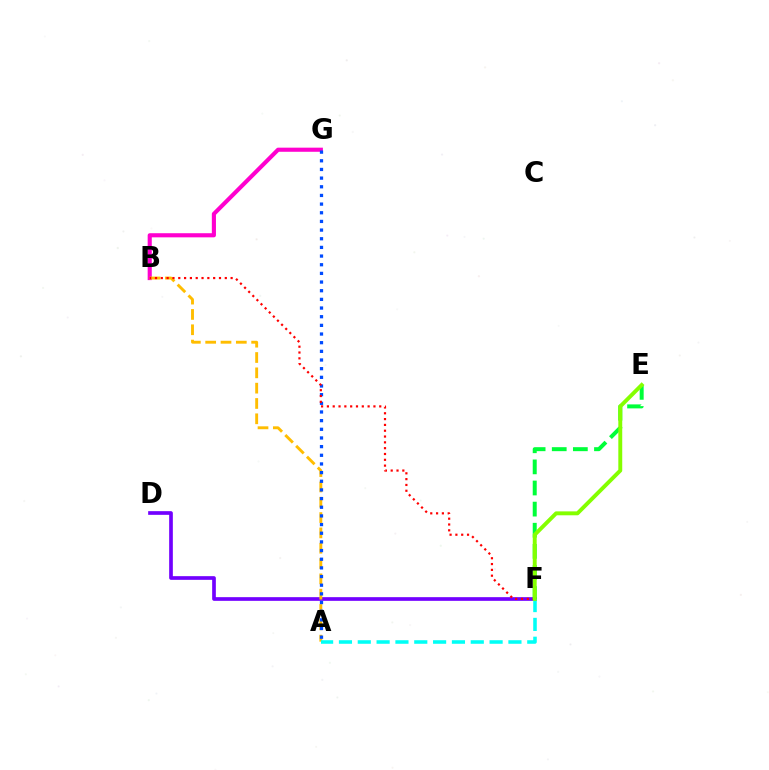{('D', 'F'): [{'color': '#7200ff', 'line_style': 'solid', 'thickness': 2.65}], ('B', 'G'): [{'color': '#ff00cf', 'line_style': 'solid', 'thickness': 2.97}], ('A', 'B'): [{'color': '#ffbd00', 'line_style': 'dashed', 'thickness': 2.08}], ('A', 'G'): [{'color': '#004bff', 'line_style': 'dotted', 'thickness': 2.35}], ('B', 'F'): [{'color': '#ff0000', 'line_style': 'dotted', 'thickness': 1.58}], ('E', 'F'): [{'color': '#00ff39', 'line_style': 'dashed', 'thickness': 2.87}, {'color': '#84ff00', 'line_style': 'solid', 'thickness': 2.82}], ('A', 'F'): [{'color': '#00fff6', 'line_style': 'dashed', 'thickness': 2.56}]}